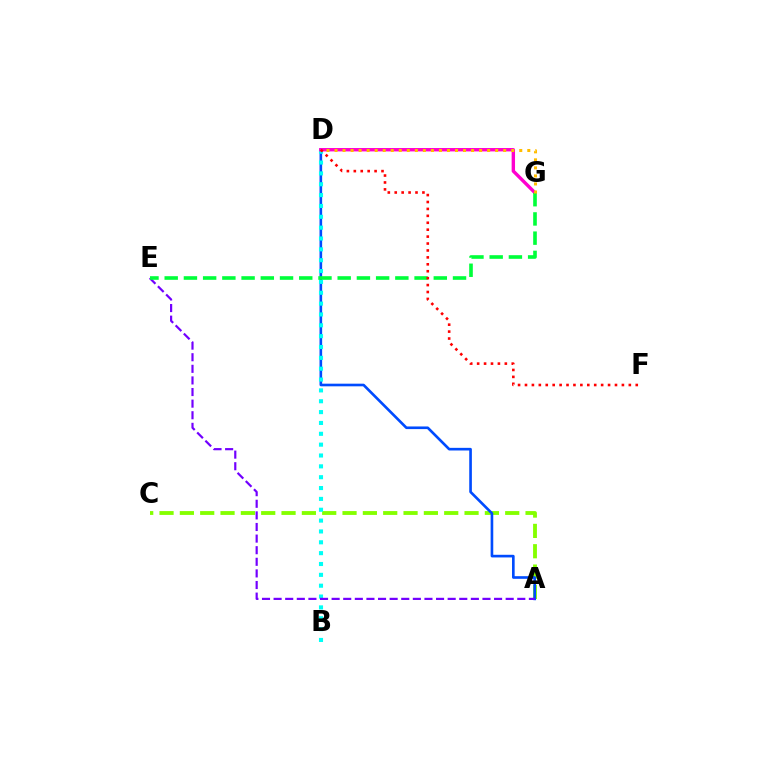{('A', 'C'): [{'color': '#84ff00', 'line_style': 'dashed', 'thickness': 2.76}], ('A', 'D'): [{'color': '#004bff', 'line_style': 'solid', 'thickness': 1.9}], ('B', 'D'): [{'color': '#00fff6', 'line_style': 'dotted', 'thickness': 2.95}], ('D', 'G'): [{'color': '#ff00cf', 'line_style': 'solid', 'thickness': 2.44}, {'color': '#ffbd00', 'line_style': 'dotted', 'thickness': 2.18}], ('A', 'E'): [{'color': '#7200ff', 'line_style': 'dashed', 'thickness': 1.58}], ('E', 'G'): [{'color': '#00ff39', 'line_style': 'dashed', 'thickness': 2.61}], ('D', 'F'): [{'color': '#ff0000', 'line_style': 'dotted', 'thickness': 1.88}]}